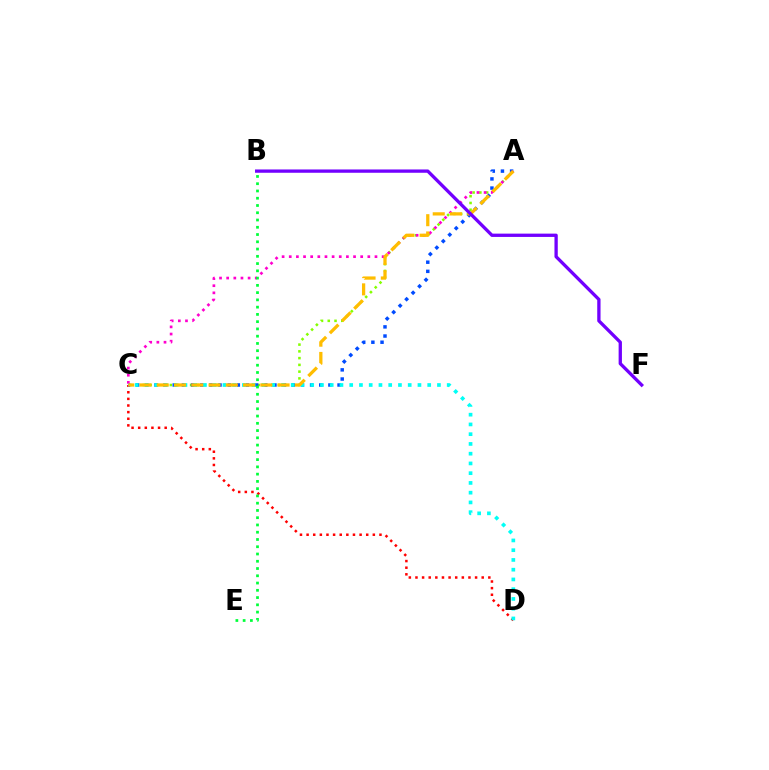{('A', 'C'): [{'color': '#84ff00', 'line_style': 'dotted', 'thickness': 1.84}, {'color': '#004bff', 'line_style': 'dotted', 'thickness': 2.49}, {'color': '#ff00cf', 'line_style': 'dotted', 'thickness': 1.94}, {'color': '#ffbd00', 'line_style': 'dashed', 'thickness': 2.34}], ('C', 'D'): [{'color': '#ff0000', 'line_style': 'dotted', 'thickness': 1.8}, {'color': '#00fff6', 'line_style': 'dotted', 'thickness': 2.65}], ('B', 'F'): [{'color': '#7200ff', 'line_style': 'solid', 'thickness': 2.38}], ('B', 'E'): [{'color': '#00ff39', 'line_style': 'dotted', 'thickness': 1.97}]}